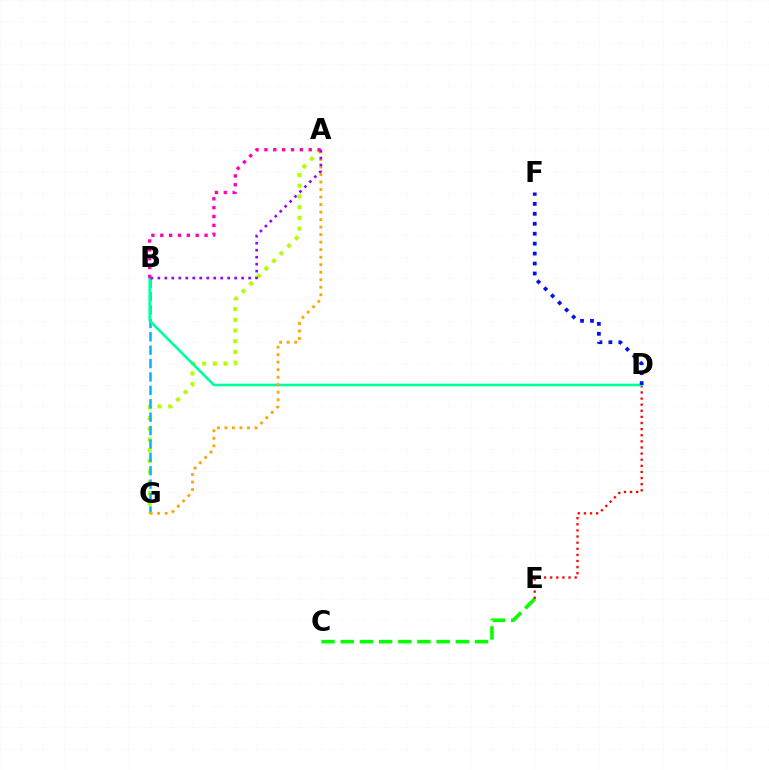{('C', 'E'): [{'color': '#08ff00', 'line_style': 'dashed', 'thickness': 2.61}], ('A', 'G'): [{'color': '#b3ff00', 'line_style': 'dotted', 'thickness': 2.91}, {'color': '#ffa500', 'line_style': 'dotted', 'thickness': 2.04}], ('D', 'E'): [{'color': '#ff0000', 'line_style': 'dotted', 'thickness': 1.66}], ('B', 'G'): [{'color': '#00b5ff', 'line_style': 'dashed', 'thickness': 1.82}], ('B', 'D'): [{'color': '#00ff9d', 'line_style': 'solid', 'thickness': 1.9}], ('D', 'F'): [{'color': '#0010ff', 'line_style': 'dotted', 'thickness': 2.7}], ('A', 'B'): [{'color': '#ff00bd', 'line_style': 'dotted', 'thickness': 2.41}, {'color': '#9b00ff', 'line_style': 'dotted', 'thickness': 1.9}]}